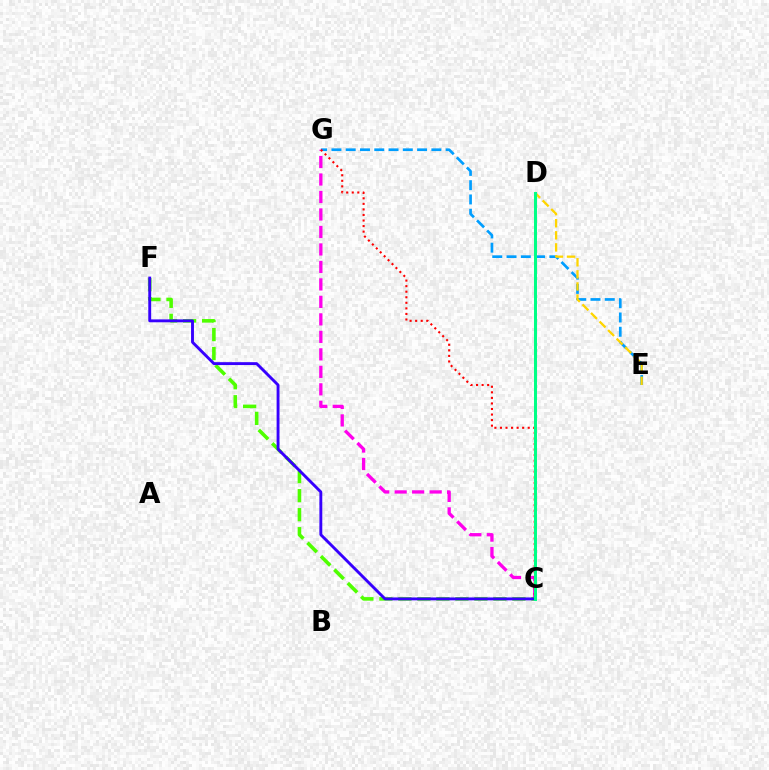{('E', 'G'): [{'color': '#009eff', 'line_style': 'dashed', 'thickness': 1.94}], ('C', 'G'): [{'color': '#ff00ed', 'line_style': 'dashed', 'thickness': 2.38}, {'color': '#ff0000', 'line_style': 'dotted', 'thickness': 1.51}], ('D', 'E'): [{'color': '#ffd500', 'line_style': 'dashed', 'thickness': 1.64}], ('C', 'F'): [{'color': '#4fff00', 'line_style': 'dashed', 'thickness': 2.58}, {'color': '#3700ff', 'line_style': 'solid', 'thickness': 2.08}], ('C', 'D'): [{'color': '#00ff86', 'line_style': 'solid', 'thickness': 2.17}]}